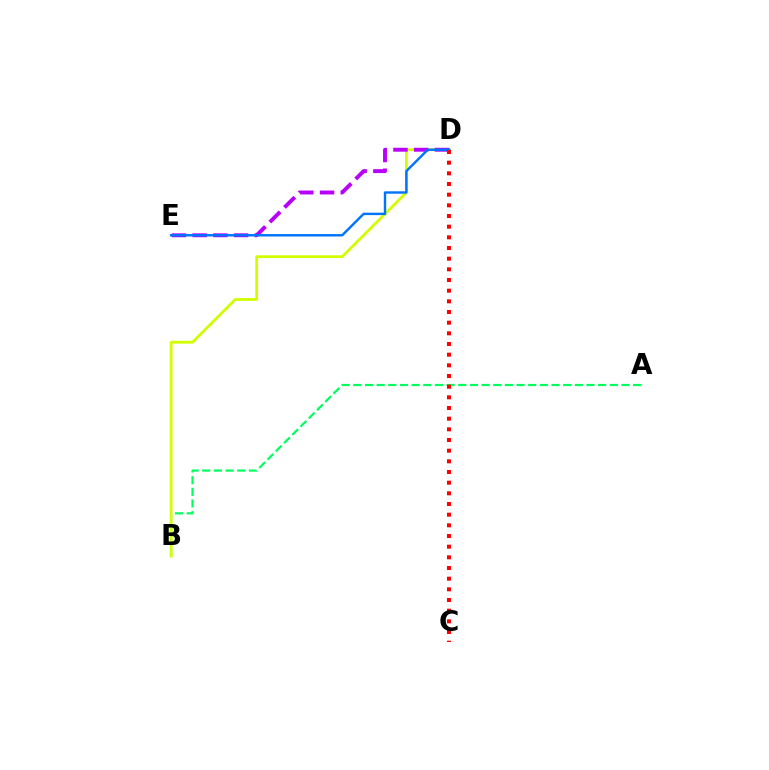{('A', 'B'): [{'color': '#00ff5c', 'line_style': 'dashed', 'thickness': 1.58}], ('B', 'D'): [{'color': '#d1ff00', 'line_style': 'solid', 'thickness': 2.01}], ('D', 'E'): [{'color': '#b900ff', 'line_style': 'dashed', 'thickness': 2.82}, {'color': '#0074ff', 'line_style': 'solid', 'thickness': 1.74}], ('C', 'D'): [{'color': '#ff0000', 'line_style': 'dotted', 'thickness': 2.9}]}